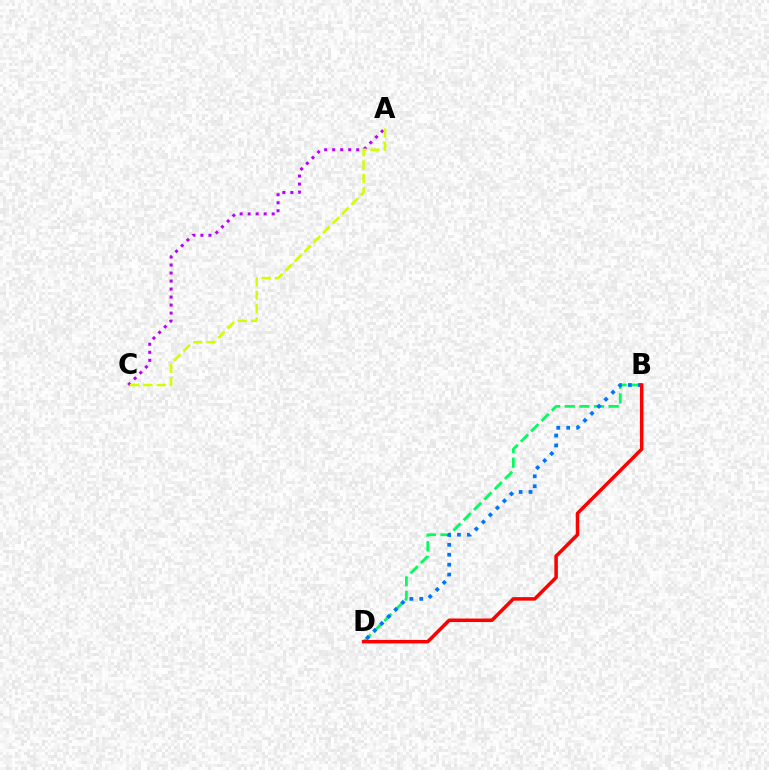{('B', 'D'): [{'color': '#00ff5c', 'line_style': 'dashed', 'thickness': 1.99}, {'color': '#0074ff', 'line_style': 'dotted', 'thickness': 2.7}, {'color': '#ff0000', 'line_style': 'solid', 'thickness': 2.53}], ('A', 'C'): [{'color': '#b900ff', 'line_style': 'dotted', 'thickness': 2.18}, {'color': '#d1ff00', 'line_style': 'dashed', 'thickness': 1.81}]}